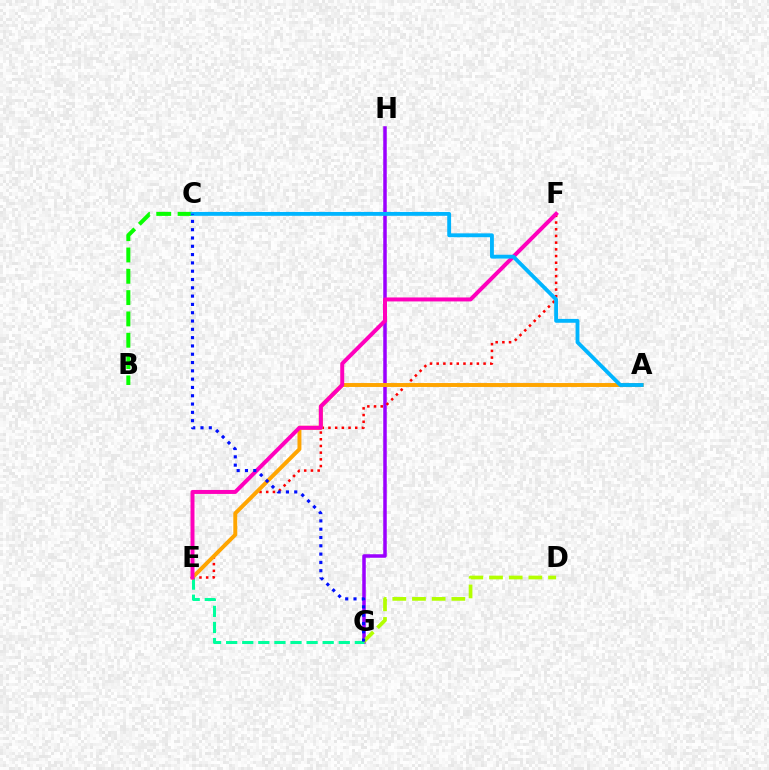{('G', 'H'): [{'color': '#9b00ff', 'line_style': 'solid', 'thickness': 2.53}], ('E', 'F'): [{'color': '#ff0000', 'line_style': 'dotted', 'thickness': 1.82}, {'color': '#ff00bd', 'line_style': 'solid', 'thickness': 2.86}], ('E', 'G'): [{'color': '#00ff9d', 'line_style': 'dashed', 'thickness': 2.19}], ('B', 'C'): [{'color': '#08ff00', 'line_style': 'dashed', 'thickness': 2.9}], ('D', 'G'): [{'color': '#b3ff00', 'line_style': 'dashed', 'thickness': 2.67}], ('A', 'E'): [{'color': '#ffa500', 'line_style': 'solid', 'thickness': 2.83}], ('A', 'C'): [{'color': '#00b5ff', 'line_style': 'solid', 'thickness': 2.78}], ('C', 'G'): [{'color': '#0010ff', 'line_style': 'dotted', 'thickness': 2.26}]}